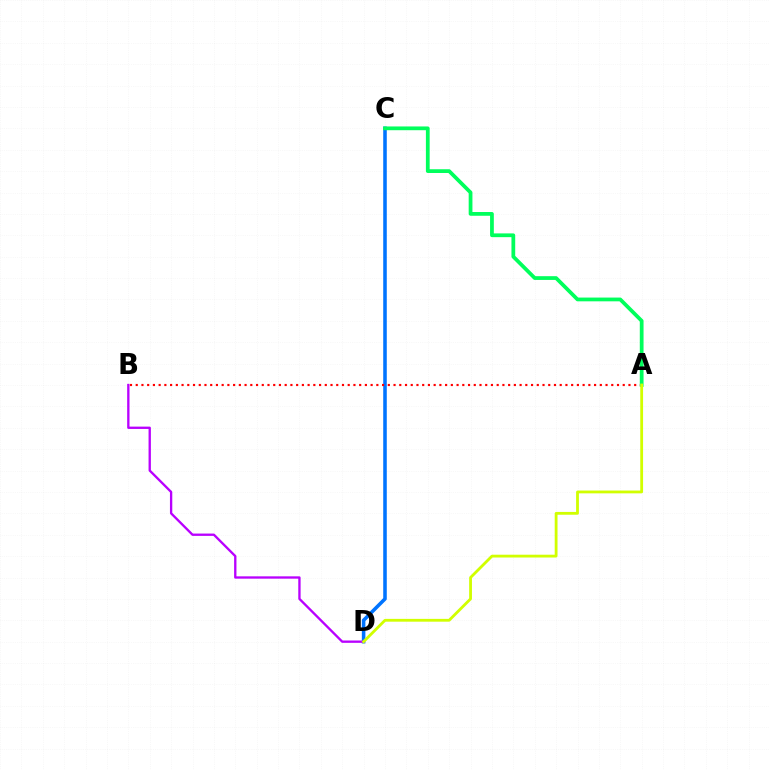{('C', 'D'): [{'color': '#0074ff', 'line_style': 'solid', 'thickness': 2.56}], ('B', 'D'): [{'color': '#b900ff', 'line_style': 'solid', 'thickness': 1.68}], ('A', 'B'): [{'color': '#ff0000', 'line_style': 'dotted', 'thickness': 1.56}], ('A', 'C'): [{'color': '#00ff5c', 'line_style': 'solid', 'thickness': 2.71}], ('A', 'D'): [{'color': '#d1ff00', 'line_style': 'solid', 'thickness': 2.02}]}